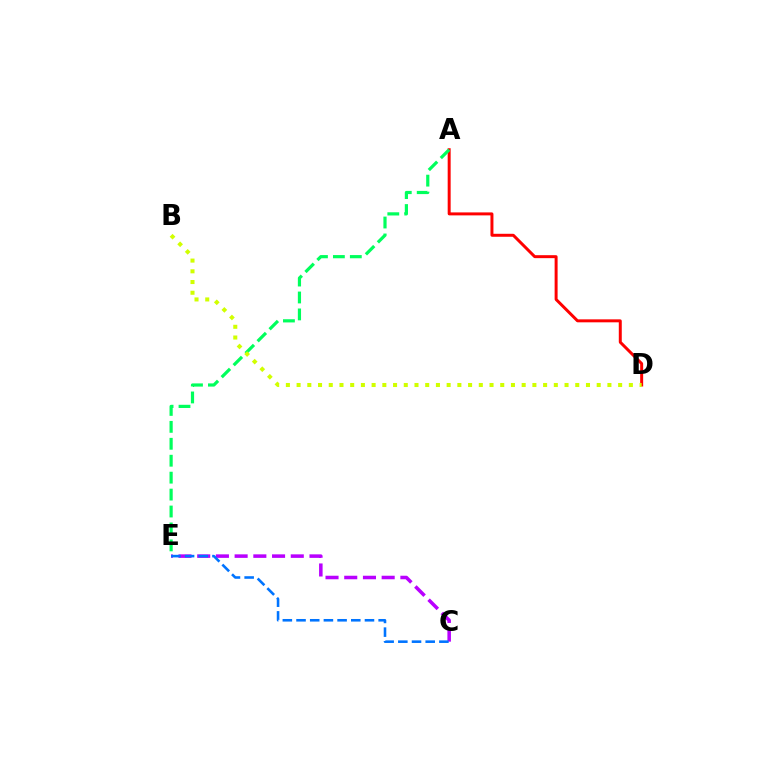{('C', 'E'): [{'color': '#b900ff', 'line_style': 'dashed', 'thickness': 2.54}, {'color': '#0074ff', 'line_style': 'dashed', 'thickness': 1.86}], ('A', 'D'): [{'color': '#ff0000', 'line_style': 'solid', 'thickness': 2.14}], ('A', 'E'): [{'color': '#00ff5c', 'line_style': 'dashed', 'thickness': 2.3}], ('B', 'D'): [{'color': '#d1ff00', 'line_style': 'dotted', 'thickness': 2.91}]}